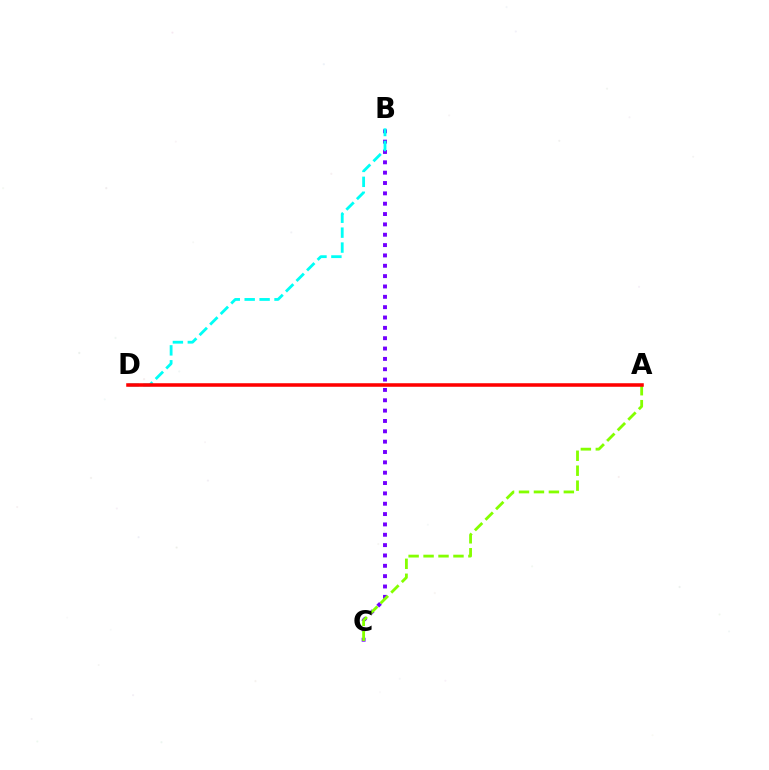{('B', 'C'): [{'color': '#7200ff', 'line_style': 'dotted', 'thickness': 2.81}], ('B', 'D'): [{'color': '#00fff6', 'line_style': 'dashed', 'thickness': 2.03}], ('A', 'C'): [{'color': '#84ff00', 'line_style': 'dashed', 'thickness': 2.03}], ('A', 'D'): [{'color': '#ff0000', 'line_style': 'solid', 'thickness': 2.55}]}